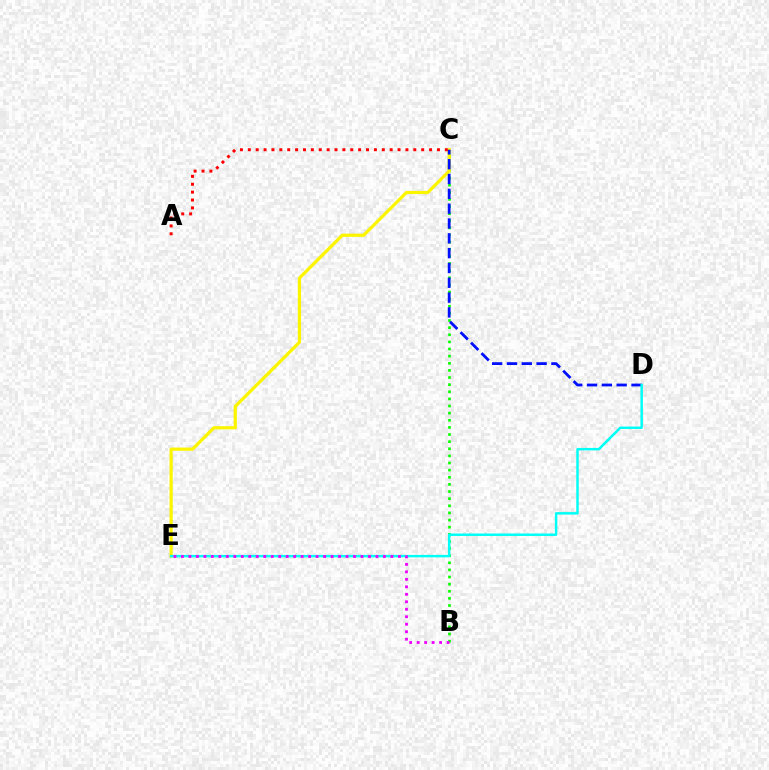{('B', 'C'): [{'color': '#08ff00', 'line_style': 'dotted', 'thickness': 1.94}], ('C', 'E'): [{'color': '#fcf500', 'line_style': 'solid', 'thickness': 2.32}], ('C', 'D'): [{'color': '#0010ff', 'line_style': 'dashed', 'thickness': 2.01}], ('D', 'E'): [{'color': '#00fff6', 'line_style': 'solid', 'thickness': 1.78}], ('A', 'C'): [{'color': '#ff0000', 'line_style': 'dotted', 'thickness': 2.14}], ('B', 'E'): [{'color': '#ee00ff', 'line_style': 'dotted', 'thickness': 2.03}]}